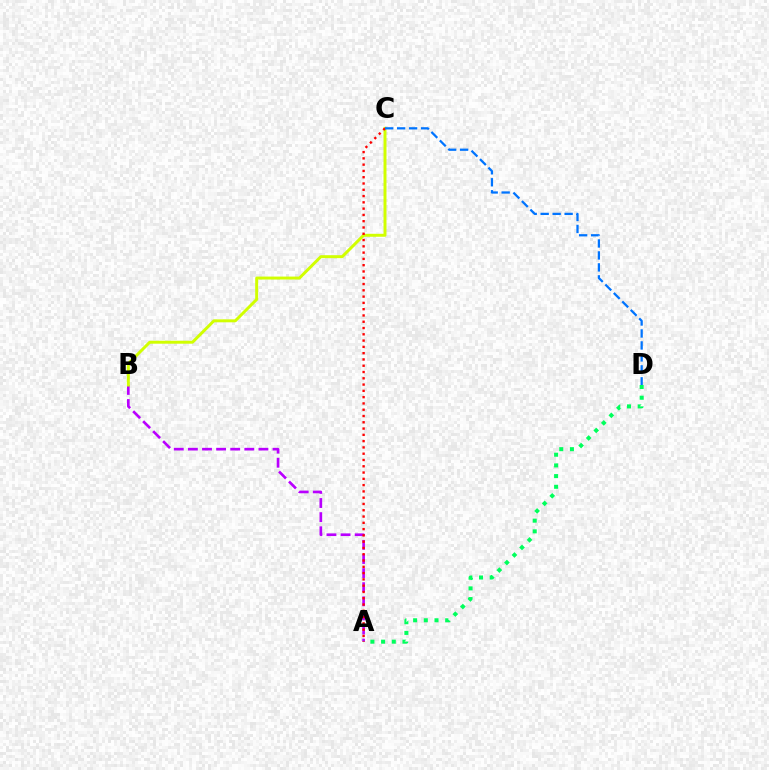{('A', 'B'): [{'color': '#b900ff', 'line_style': 'dashed', 'thickness': 1.92}], ('B', 'C'): [{'color': '#d1ff00', 'line_style': 'solid', 'thickness': 2.13}], ('A', 'C'): [{'color': '#ff0000', 'line_style': 'dotted', 'thickness': 1.71}], ('C', 'D'): [{'color': '#0074ff', 'line_style': 'dashed', 'thickness': 1.63}], ('A', 'D'): [{'color': '#00ff5c', 'line_style': 'dotted', 'thickness': 2.9}]}